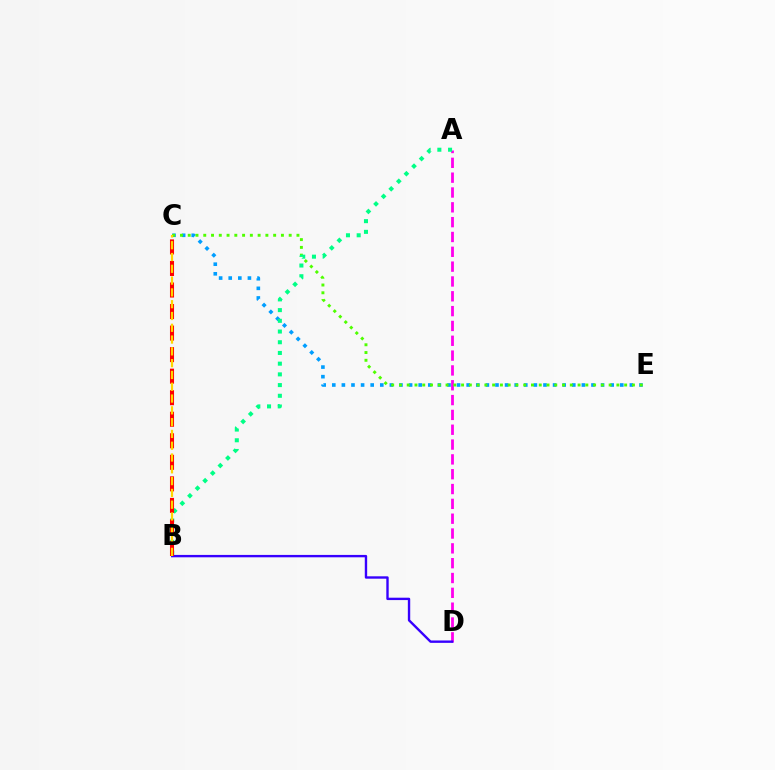{('A', 'D'): [{'color': '#ff00ed', 'line_style': 'dashed', 'thickness': 2.01}], ('C', 'E'): [{'color': '#009eff', 'line_style': 'dotted', 'thickness': 2.61}, {'color': '#4fff00', 'line_style': 'dotted', 'thickness': 2.11}], ('B', 'D'): [{'color': '#3700ff', 'line_style': 'solid', 'thickness': 1.71}], ('A', 'B'): [{'color': '#00ff86', 'line_style': 'dotted', 'thickness': 2.91}], ('B', 'C'): [{'color': '#ff0000', 'line_style': 'dashed', 'thickness': 2.93}, {'color': '#ffd500', 'line_style': 'dashed', 'thickness': 1.6}]}